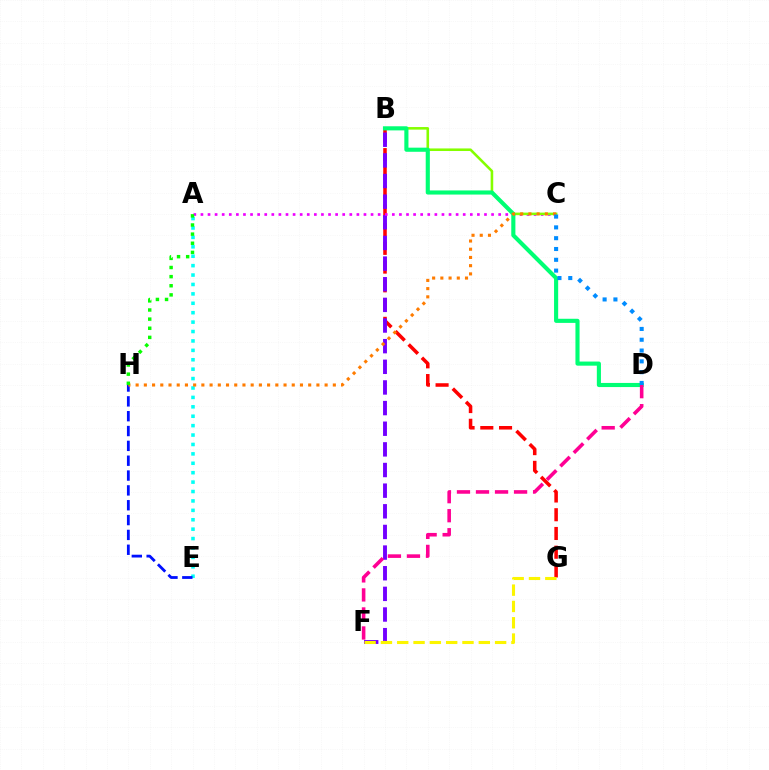{('B', 'G'): [{'color': '#ff0000', 'line_style': 'dashed', 'thickness': 2.55}], ('A', 'E'): [{'color': '#00fff6', 'line_style': 'dotted', 'thickness': 2.56}], ('B', 'F'): [{'color': '#7200ff', 'line_style': 'dashed', 'thickness': 2.8}], ('A', 'C'): [{'color': '#ee00ff', 'line_style': 'dotted', 'thickness': 1.93}], ('B', 'C'): [{'color': '#84ff00', 'line_style': 'solid', 'thickness': 1.86}], ('B', 'D'): [{'color': '#00ff74', 'line_style': 'solid', 'thickness': 2.97}], ('F', 'G'): [{'color': '#fcf500', 'line_style': 'dashed', 'thickness': 2.22}], ('D', 'F'): [{'color': '#ff0094', 'line_style': 'dashed', 'thickness': 2.59}], ('E', 'H'): [{'color': '#0010ff', 'line_style': 'dashed', 'thickness': 2.02}], ('C', 'H'): [{'color': '#ff7c00', 'line_style': 'dotted', 'thickness': 2.23}], ('A', 'H'): [{'color': '#08ff00', 'line_style': 'dotted', 'thickness': 2.48}], ('C', 'D'): [{'color': '#008cff', 'line_style': 'dotted', 'thickness': 2.94}]}